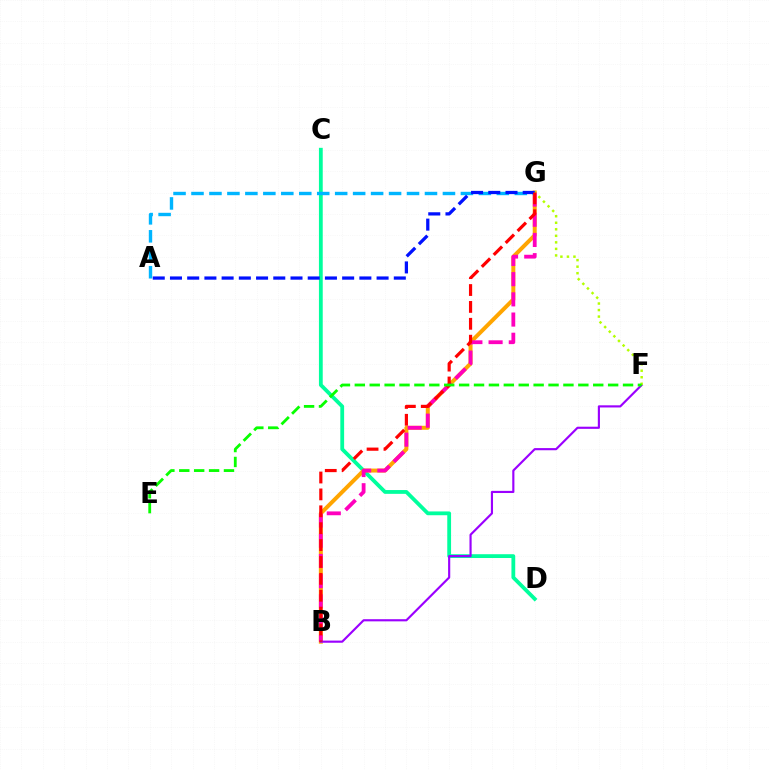{('C', 'D'): [{'color': '#00ff9d', 'line_style': 'solid', 'thickness': 2.73}], ('B', 'G'): [{'color': '#ffa500', 'line_style': 'solid', 'thickness': 2.87}, {'color': '#ff00bd', 'line_style': 'dashed', 'thickness': 2.74}, {'color': '#ff0000', 'line_style': 'dashed', 'thickness': 2.29}], ('A', 'G'): [{'color': '#00b5ff', 'line_style': 'dashed', 'thickness': 2.44}, {'color': '#0010ff', 'line_style': 'dashed', 'thickness': 2.34}], ('B', 'F'): [{'color': '#9b00ff', 'line_style': 'solid', 'thickness': 1.55}], ('F', 'G'): [{'color': '#b3ff00', 'line_style': 'dotted', 'thickness': 1.77}], ('E', 'F'): [{'color': '#08ff00', 'line_style': 'dashed', 'thickness': 2.02}]}